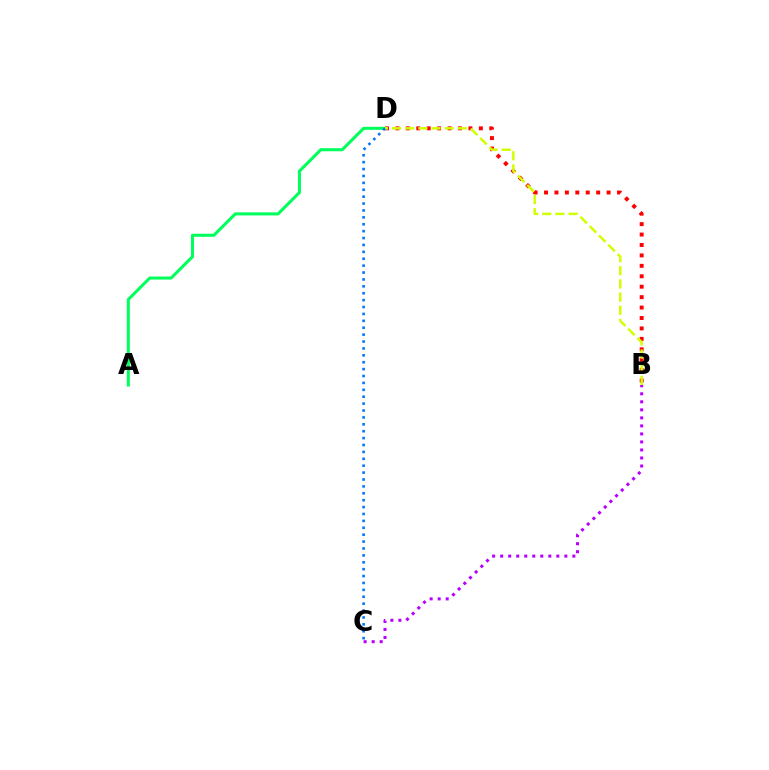{('B', 'D'): [{'color': '#ff0000', 'line_style': 'dotted', 'thickness': 2.83}, {'color': '#d1ff00', 'line_style': 'dashed', 'thickness': 1.79}], ('A', 'D'): [{'color': '#00ff5c', 'line_style': 'solid', 'thickness': 2.19}], ('B', 'C'): [{'color': '#b900ff', 'line_style': 'dotted', 'thickness': 2.18}], ('C', 'D'): [{'color': '#0074ff', 'line_style': 'dotted', 'thickness': 1.87}]}